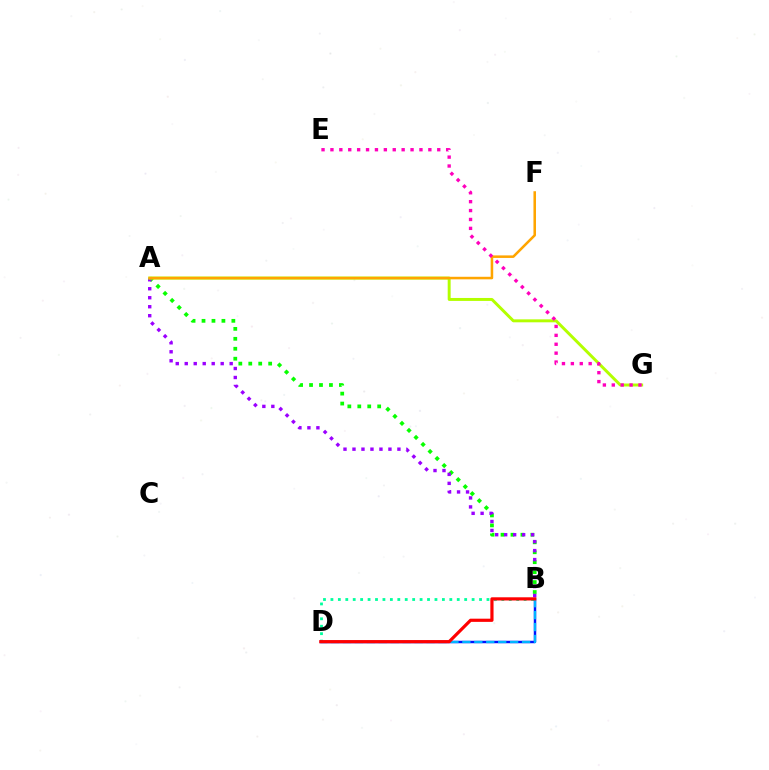{('A', 'B'): [{'color': '#08ff00', 'line_style': 'dotted', 'thickness': 2.7}, {'color': '#9b00ff', 'line_style': 'dotted', 'thickness': 2.44}], ('A', 'G'): [{'color': '#b3ff00', 'line_style': 'solid', 'thickness': 2.13}], ('A', 'F'): [{'color': '#ffa500', 'line_style': 'solid', 'thickness': 1.83}], ('B', 'D'): [{'color': '#00ff9d', 'line_style': 'dotted', 'thickness': 2.02}, {'color': '#0010ff', 'line_style': 'solid', 'thickness': 1.76}, {'color': '#00b5ff', 'line_style': 'dashed', 'thickness': 1.62}, {'color': '#ff0000', 'line_style': 'solid', 'thickness': 2.3}], ('E', 'G'): [{'color': '#ff00bd', 'line_style': 'dotted', 'thickness': 2.42}]}